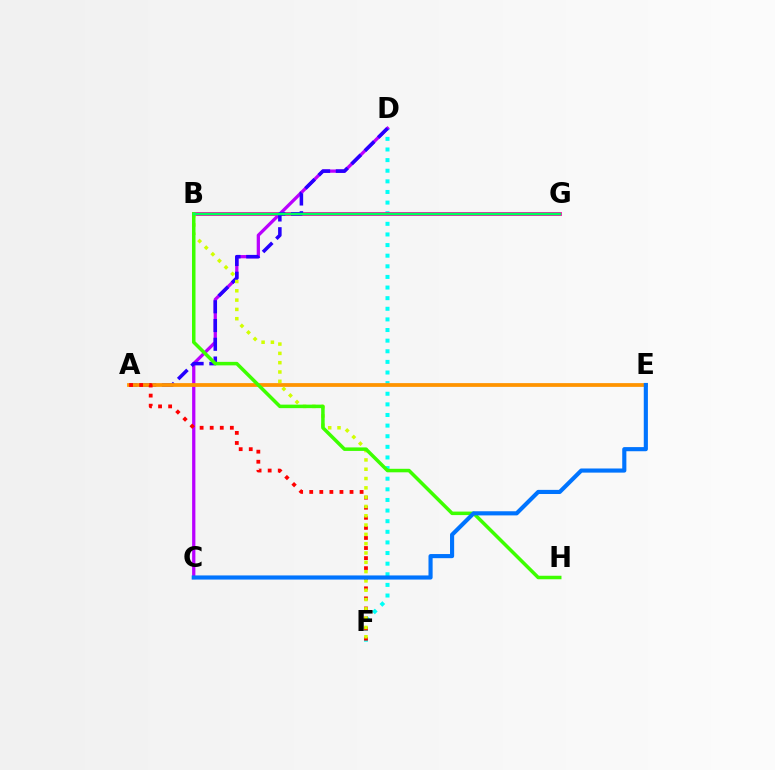{('D', 'F'): [{'color': '#00fff6', 'line_style': 'dotted', 'thickness': 2.89}], ('B', 'G'): [{'color': '#ff00ac', 'line_style': 'solid', 'thickness': 2.75}, {'color': '#00ff5c', 'line_style': 'solid', 'thickness': 1.76}], ('C', 'D'): [{'color': '#b900ff', 'line_style': 'solid', 'thickness': 2.35}], ('A', 'D'): [{'color': '#2500ff', 'line_style': 'dashed', 'thickness': 2.55}], ('A', 'E'): [{'color': '#ff9400', 'line_style': 'solid', 'thickness': 2.7}], ('A', 'F'): [{'color': '#ff0000', 'line_style': 'dotted', 'thickness': 2.74}], ('B', 'F'): [{'color': '#d1ff00', 'line_style': 'dotted', 'thickness': 2.53}], ('B', 'H'): [{'color': '#3dff00', 'line_style': 'solid', 'thickness': 2.53}], ('C', 'E'): [{'color': '#0074ff', 'line_style': 'solid', 'thickness': 2.98}]}